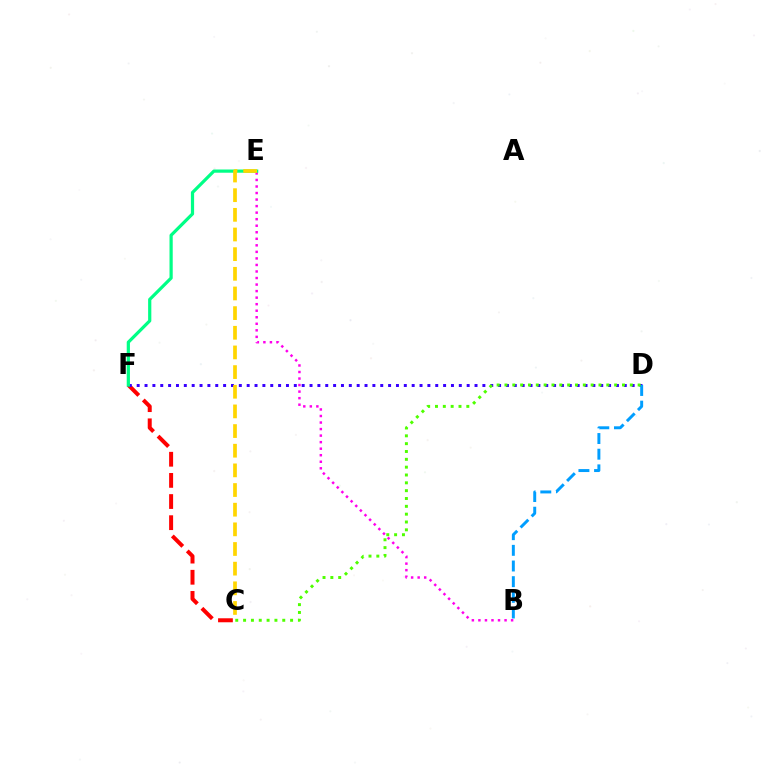{('B', 'E'): [{'color': '#ff00ed', 'line_style': 'dotted', 'thickness': 1.78}], ('C', 'F'): [{'color': '#ff0000', 'line_style': 'dashed', 'thickness': 2.87}], ('D', 'F'): [{'color': '#3700ff', 'line_style': 'dotted', 'thickness': 2.13}], ('E', 'F'): [{'color': '#00ff86', 'line_style': 'solid', 'thickness': 2.31}], ('C', 'E'): [{'color': '#ffd500', 'line_style': 'dashed', 'thickness': 2.67}], ('B', 'D'): [{'color': '#009eff', 'line_style': 'dashed', 'thickness': 2.13}], ('C', 'D'): [{'color': '#4fff00', 'line_style': 'dotted', 'thickness': 2.13}]}